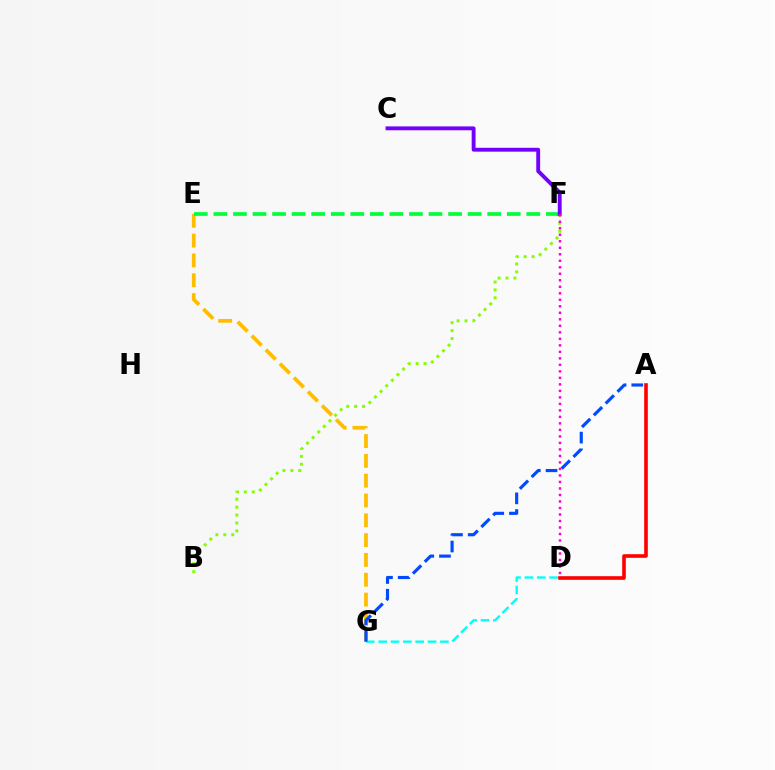{('D', 'G'): [{'color': '#00fff6', 'line_style': 'dashed', 'thickness': 1.68}], ('A', 'D'): [{'color': '#ff0000', 'line_style': 'solid', 'thickness': 2.6}], ('B', 'F'): [{'color': '#84ff00', 'line_style': 'dotted', 'thickness': 2.15}], ('E', 'G'): [{'color': '#ffbd00', 'line_style': 'dashed', 'thickness': 2.69}], ('A', 'G'): [{'color': '#004bff', 'line_style': 'dashed', 'thickness': 2.27}], ('E', 'F'): [{'color': '#00ff39', 'line_style': 'dashed', 'thickness': 2.66}], ('C', 'F'): [{'color': '#7200ff', 'line_style': 'solid', 'thickness': 2.79}], ('D', 'F'): [{'color': '#ff00cf', 'line_style': 'dotted', 'thickness': 1.77}]}